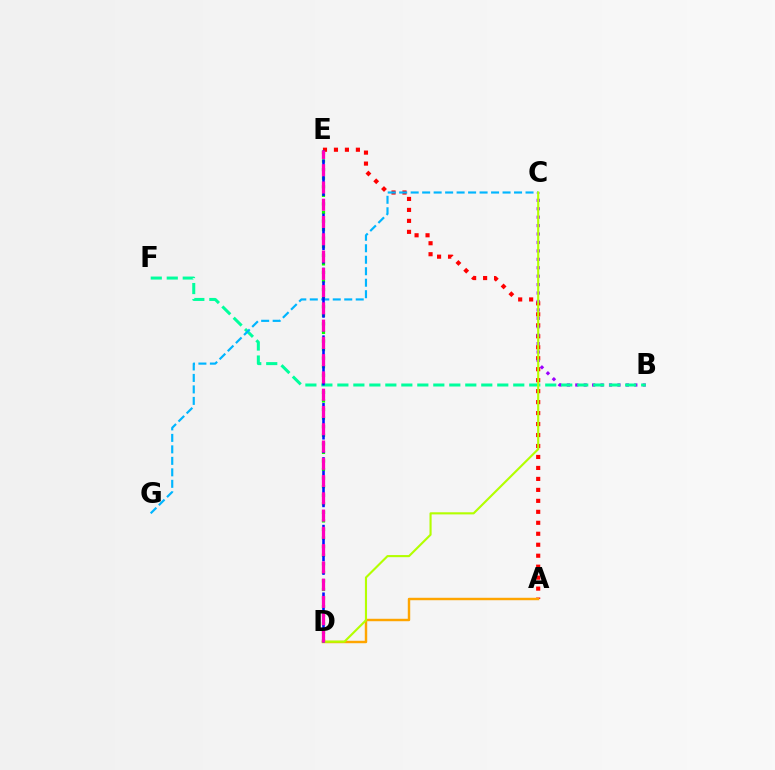{('D', 'E'): [{'color': '#08ff00', 'line_style': 'dotted', 'thickness': 2.33}, {'color': '#0010ff', 'line_style': 'dashed', 'thickness': 1.84}, {'color': '#ff00bd', 'line_style': 'dashed', 'thickness': 2.35}], ('A', 'E'): [{'color': '#ff0000', 'line_style': 'dotted', 'thickness': 2.98}], ('B', 'C'): [{'color': '#9b00ff', 'line_style': 'dotted', 'thickness': 2.29}], ('B', 'F'): [{'color': '#00ff9d', 'line_style': 'dashed', 'thickness': 2.17}], ('C', 'G'): [{'color': '#00b5ff', 'line_style': 'dashed', 'thickness': 1.56}], ('A', 'D'): [{'color': '#ffa500', 'line_style': 'solid', 'thickness': 1.76}], ('C', 'D'): [{'color': '#b3ff00', 'line_style': 'solid', 'thickness': 1.53}]}